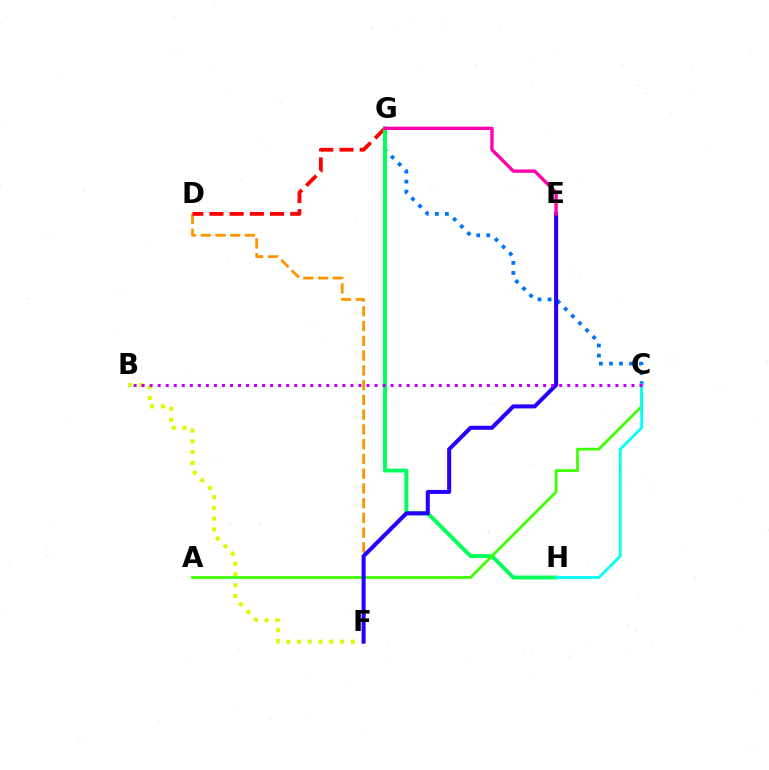{('B', 'F'): [{'color': '#d1ff00', 'line_style': 'dotted', 'thickness': 2.93}], ('D', 'F'): [{'color': '#ff9400', 'line_style': 'dashed', 'thickness': 2.0}], ('C', 'G'): [{'color': '#0074ff', 'line_style': 'dotted', 'thickness': 2.73}], ('D', 'G'): [{'color': '#ff0000', 'line_style': 'dashed', 'thickness': 2.74}], ('G', 'H'): [{'color': '#00ff5c', 'line_style': 'solid', 'thickness': 2.82}], ('A', 'C'): [{'color': '#3dff00', 'line_style': 'solid', 'thickness': 1.98}], ('C', 'H'): [{'color': '#00fff6', 'line_style': 'solid', 'thickness': 2.01}], ('E', 'F'): [{'color': '#2500ff', 'line_style': 'solid', 'thickness': 2.9}], ('E', 'G'): [{'color': '#ff00ac', 'line_style': 'solid', 'thickness': 2.41}], ('B', 'C'): [{'color': '#b900ff', 'line_style': 'dotted', 'thickness': 2.18}]}